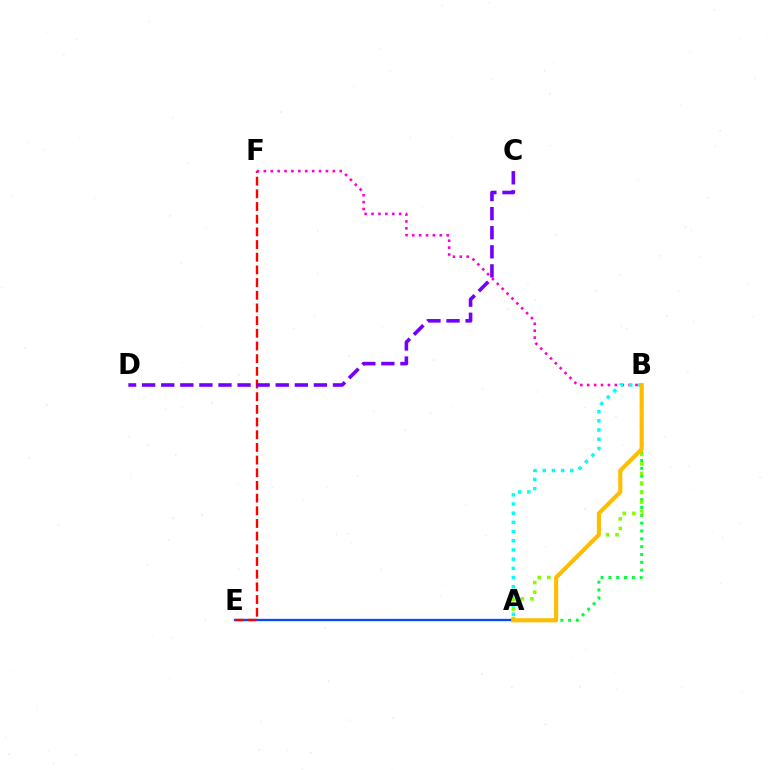{('A', 'B'): [{'color': '#00ff39', 'line_style': 'dotted', 'thickness': 2.13}, {'color': '#84ff00', 'line_style': 'dotted', 'thickness': 2.6}, {'color': '#00fff6', 'line_style': 'dotted', 'thickness': 2.5}, {'color': '#ffbd00', 'line_style': 'solid', 'thickness': 2.96}], ('A', 'E'): [{'color': '#004bff', 'line_style': 'solid', 'thickness': 1.66}], ('E', 'F'): [{'color': '#ff0000', 'line_style': 'dashed', 'thickness': 1.72}], ('B', 'F'): [{'color': '#ff00cf', 'line_style': 'dotted', 'thickness': 1.87}], ('C', 'D'): [{'color': '#7200ff', 'line_style': 'dashed', 'thickness': 2.59}]}